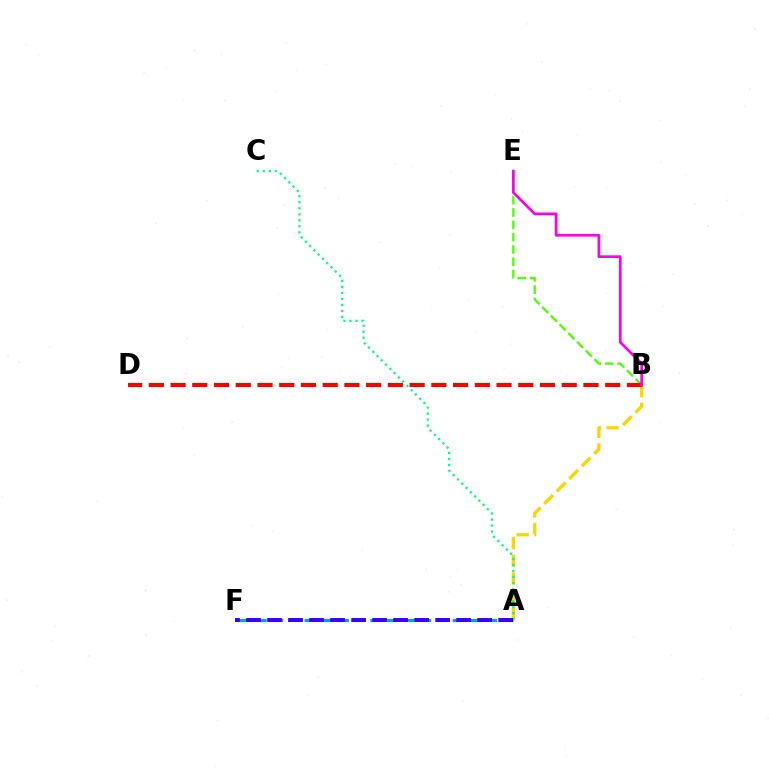{('A', 'B'): [{'color': '#ffd500', 'line_style': 'dashed', 'thickness': 2.41}], ('B', 'E'): [{'color': '#4fff00', 'line_style': 'dashed', 'thickness': 1.67}, {'color': '#ff00ed', 'line_style': 'solid', 'thickness': 1.96}], ('B', 'D'): [{'color': '#ff0000', 'line_style': 'dashed', 'thickness': 2.95}], ('A', 'F'): [{'color': '#009eff', 'line_style': 'dashed', 'thickness': 2.24}, {'color': '#3700ff', 'line_style': 'dashed', 'thickness': 2.85}], ('A', 'C'): [{'color': '#00ff86', 'line_style': 'dotted', 'thickness': 1.64}]}